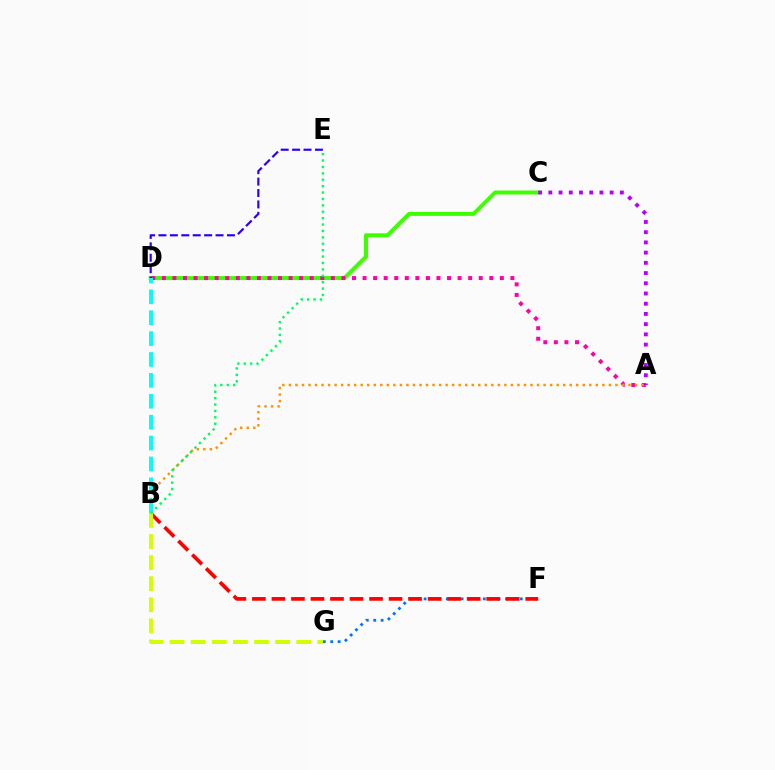{('C', 'D'): [{'color': '#3dff00', 'line_style': 'solid', 'thickness': 2.86}], ('A', 'D'): [{'color': '#ff00ac', 'line_style': 'dotted', 'thickness': 2.87}], ('D', 'E'): [{'color': '#2500ff', 'line_style': 'dashed', 'thickness': 1.55}], ('A', 'B'): [{'color': '#ff9400', 'line_style': 'dotted', 'thickness': 1.77}], ('F', 'G'): [{'color': '#0074ff', 'line_style': 'dotted', 'thickness': 2.01}], ('B', 'D'): [{'color': '#00fff6', 'line_style': 'dashed', 'thickness': 2.84}], ('B', 'F'): [{'color': '#ff0000', 'line_style': 'dashed', 'thickness': 2.65}], ('B', 'G'): [{'color': '#d1ff00', 'line_style': 'dashed', 'thickness': 2.87}], ('A', 'C'): [{'color': '#b900ff', 'line_style': 'dotted', 'thickness': 2.78}], ('B', 'E'): [{'color': '#00ff5c', 'line_style': 'dotted', 'thickness': 1.74}]}